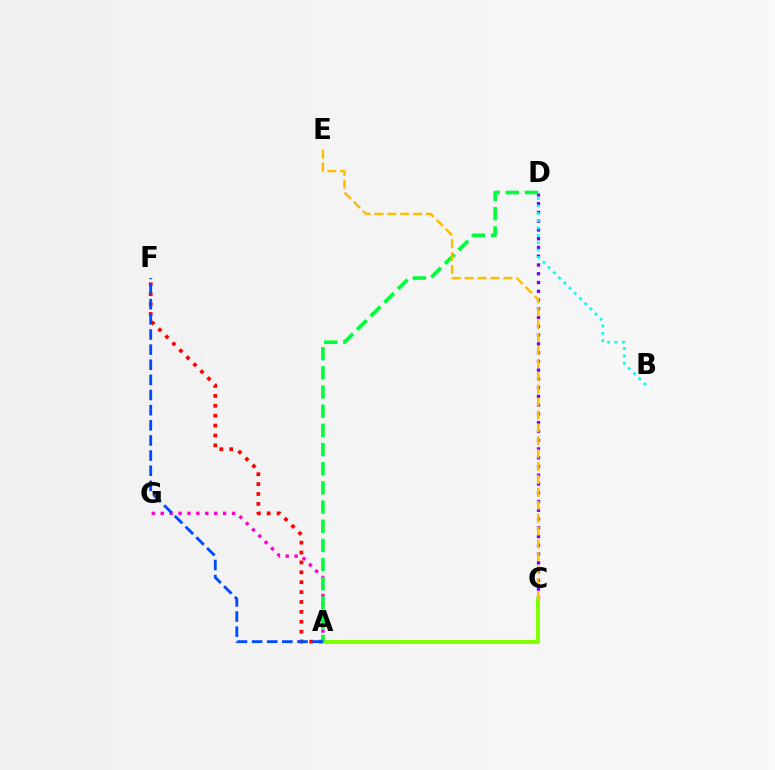{('C', 'D'): [{'color': '#7200ff', 'line_style': 'dotted', 'thickness': 2.38}], ('A', 'F'): [{'color': '#ff0000', 'line_style': 'dotted', 'thickness': 2.69}, {'color': '#004bff', 'line_style': 'dashed', 'thickness': 2.06}], ('B', 'D'): [{'color': '#00fff6', 'line_style': 'dotted', 'thickness': 1.99}], ('A', 'C'): [{'color': '#84ff00', 'line_style': 'solid', 'thickness': 2.9}], ('A', 'G'): [{'color': '#ff00cf', 'line_style': 'dotted', 'thickness': 2.42}], ('A', 'D'): [{'color': '#00ff39', 'line_style': 'dashed', 'thickness': 2.61}], ('C', 'E'): [{'color': '#ffbd00', 'line_style': 'dashed', 'thickness': 1.75}]}